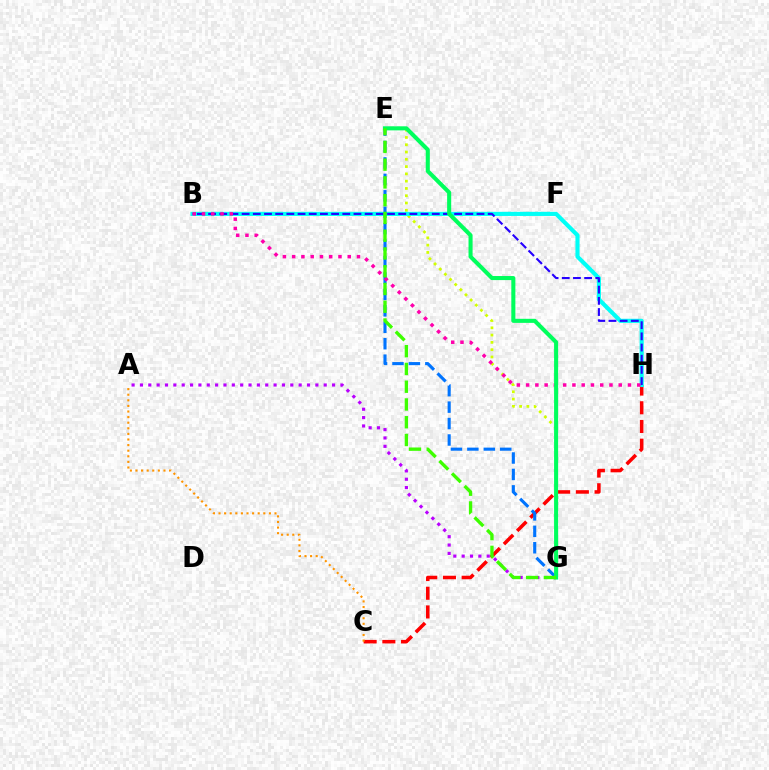{('E', 'G'): [{'color': '#d1ff00', 'line_style': 'dotted', 'thickness': 1.98}, {'color': '#0074ff', 'line_style': 'dashed', 'thickness': 2.23}, {'color': '#00ff5c', 'line_style': 'solid', 'thickness': 2.93}, {'color': '#3dff00', 'line_style': 'dashed', 'thickness': 2.41}], ('C', 'H'): [{'color': '#ff0000', 'line_style': 'dashed', 'thickness': 2.54}], ('A', 'G'): [{'color': '#b900ff', 'line_style': 'dotted', 'thickness': 2.27}], ('B', 'H'): [{'color': '#00fff6', 'line_style': 'solid', 'thickness': 2.97}, {'color': '#2500ff', 'line_style': 'dashed', 'thickness': 1.52}, {'color': '#ff00ac', 'line_style': 'dotted', 'thickness': 2.52}], ('A', 'C'): [{'color': '#ff9400', 'line_style': 'dotted', 'thickness': 1.52}]}